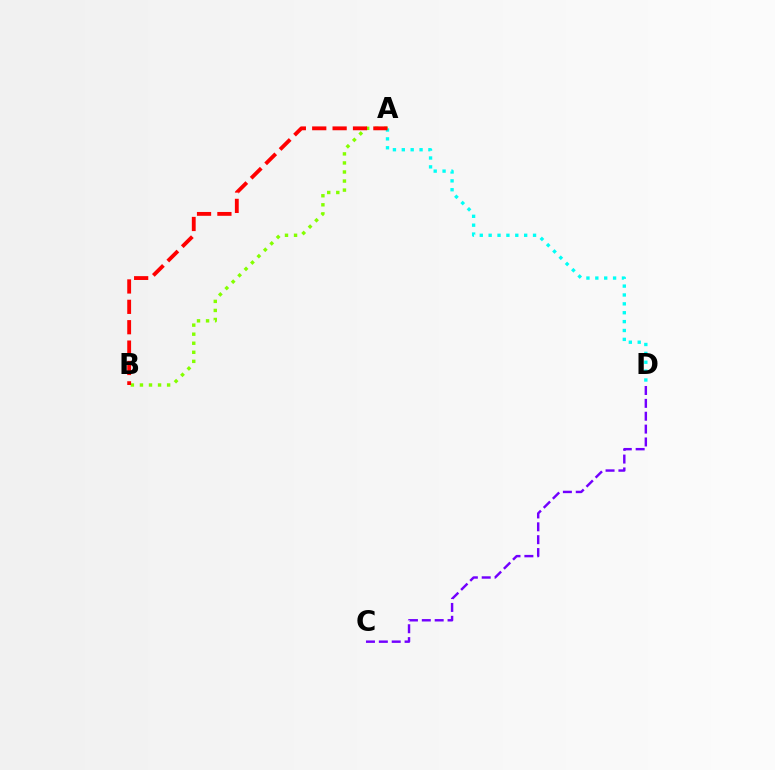{('A', 'D'): [{'color': '#00fff6', 'line_style': 'dotted', 'thickness': 2.41}], ('A', 'B'): [{'color': '#84ff00', 'line_style': 'dotted', 'thickness': 2.46}, {'color': '#ff0000', 'line_style': 'dashed', 'thickness': 2.77}], ('C', 'D'): [{'color': '#7200ff', 'line_style': 'dashed', 'thickness': 1.75}]}